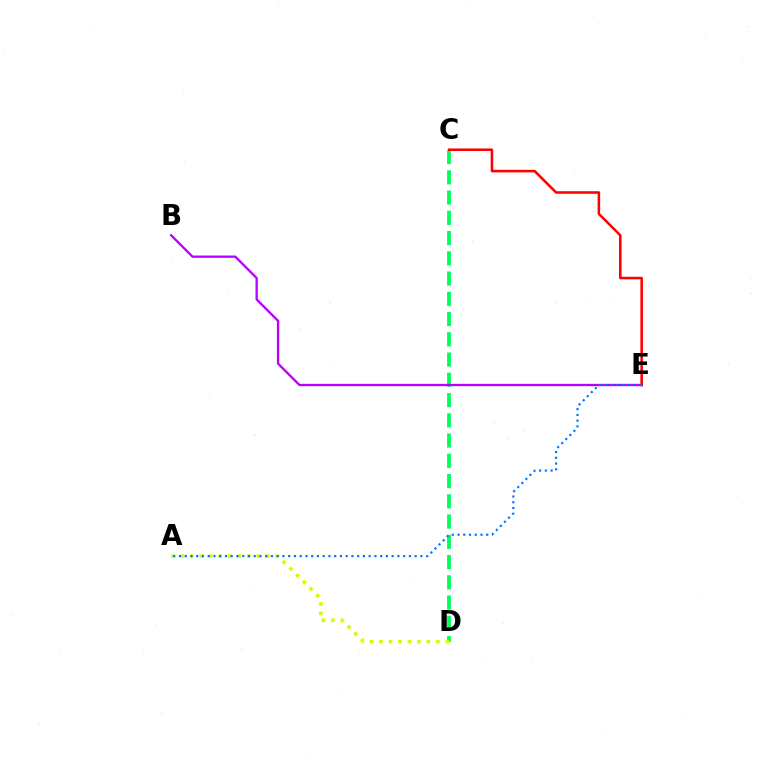{('C', 'D'): [{'color': '#00ff5c', 'line_style': 'dashed', 'thickness': 2.75}], ('B', 'E'): [{'color': '#b900ff', 'line_style': 'solid', 'thickness': 1.66}], ('A', 'D'): [{'color': '#d1ff00', 'line_style': 'dotted', 'thickness': 2.58}], ('C', 'E'): [{'color': '#ff0000', 'line_style': 'solid', 'thickness': 1.83}], ('A', 'E'): [{'color': '#0074ff', 'line_style': 'dotted', 'thickness': 1.56}]}